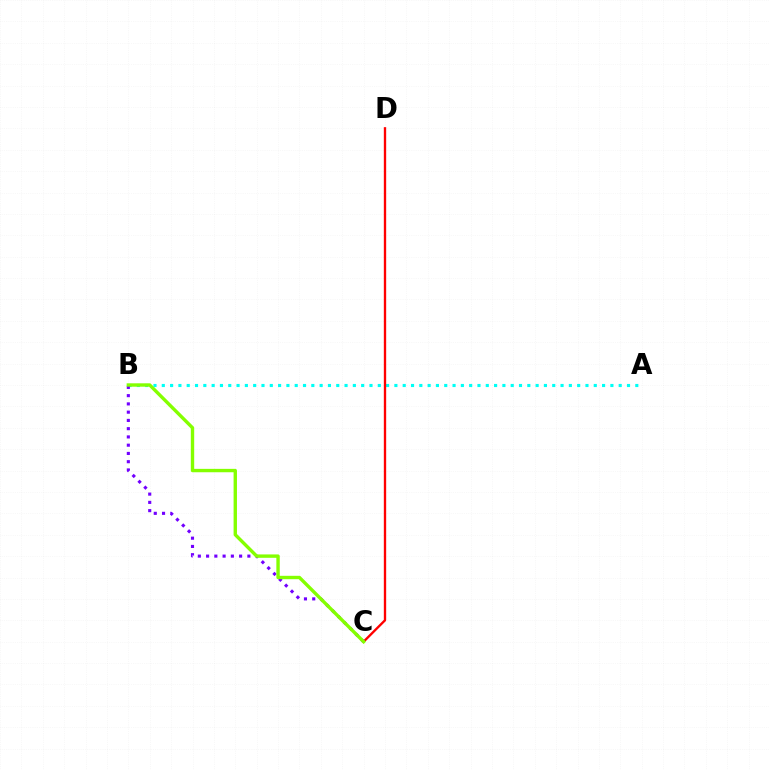{('A', 'B'): [{'color': '#00fff6', 'line_style': 'dotted', 'thickness': 2.26}], ('C', 'D'): [{'color': '#ff0000', 'line_style': 'solid', 'thickness': 1.69}], ('B', 'C'): [{'color': '#7200ff', 'line_style': 'dotted', 'thickness': 2.24}, {'color': '#84ff00', 'line_style': 'solid', 'thickness': 2.44}]}